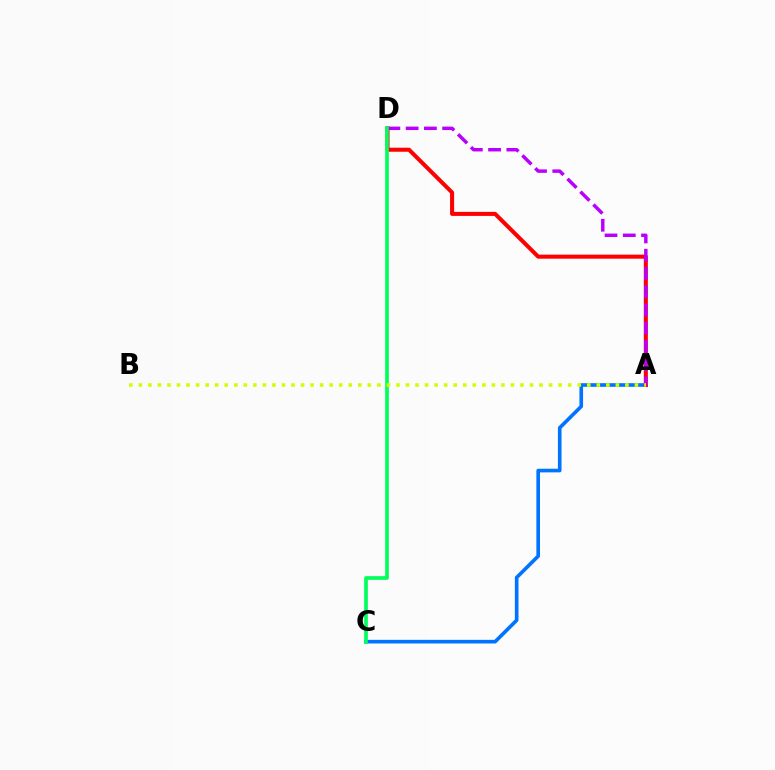{('A', 'C'): [{'color': '#0074ff', 'line_style': 'solid', 'thickness': 2.62}], ('A', 'D'): [{'color': '#ff0000', 'line_style': 'solid', 'thickness': 2.91}, {'color': '#b900ff', 'line_style': 'dashed', 'thickness': 2.48}], ('C', 'D'): [{'color': '#00ff5c', 'line_style': 'solid', 'thickness': 2.65}], ('A', 'B'): [{'color': '#d1ff00', 'line_style': 'dotted', 'thickness': 2.59}]}